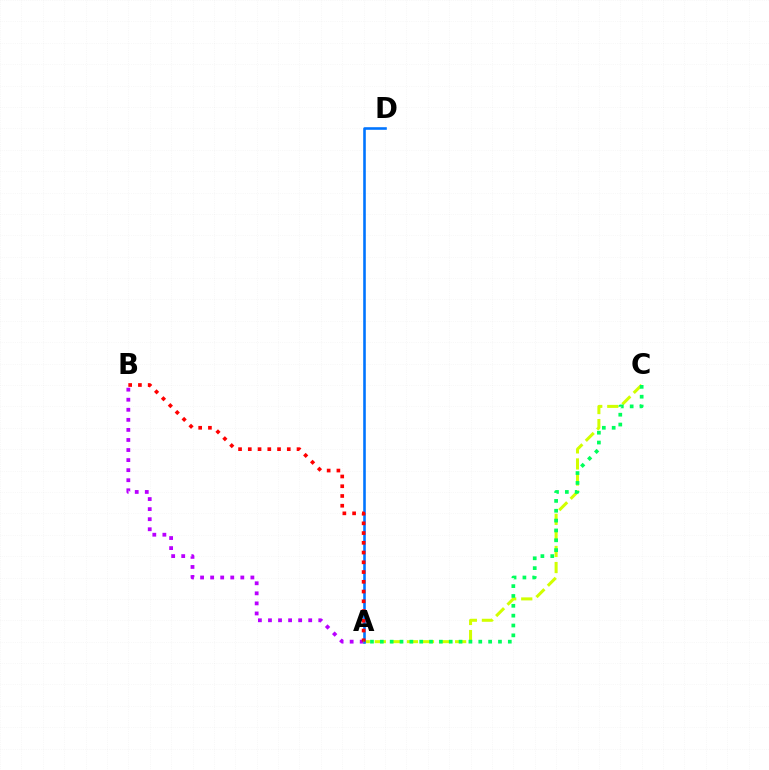{('A', 'C'): [{'color': '#d1ff00', 'line_style': 'dashed', 'thickness': 2.18}, {'color': '#00ff5c', 'line_style': 'dotted', 'thickness': 2.68}], ('A', 'D'): [{'color': '#0074ff', 'line_style': 'solid', 'thickness': 1.87}], ('A', 'B'): [{'color': '#b900ff', 'line_style': 'dotted', 'thickness': 2.73}, {'color': '#ff0000', 'line_style': 'dotted', 'thickness': 2.65}]}